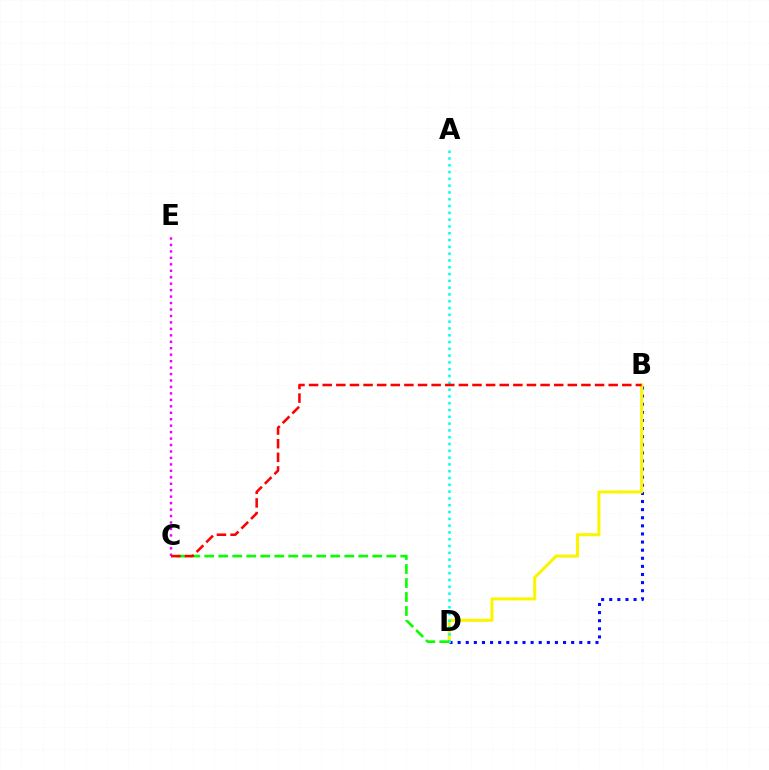{('B', 'D'): [{'color': '#0010ff', 'line_style': 'dotted', 'thickness': 2.2}, {'color': '#fcf500', 'line_style': 'solid', 'thickness': 2.19}], ('A', 'D'): [{'color': '#00fff6', 'line_style': 'dotted', 'thickness': 1.85}], ('C', 'D'): [{'color': '#08ff00', 'line_style': 'dashed', 'thickness': 1.9}], ('C', 'E'): [{'color': '#ee00ff', 'line_style': 'dotted', 'thickness': 1.75}], ('B', 'C'): [{'color': '#ff0000', 'line_style': 'dashed', 'thickness': 1.85}]}